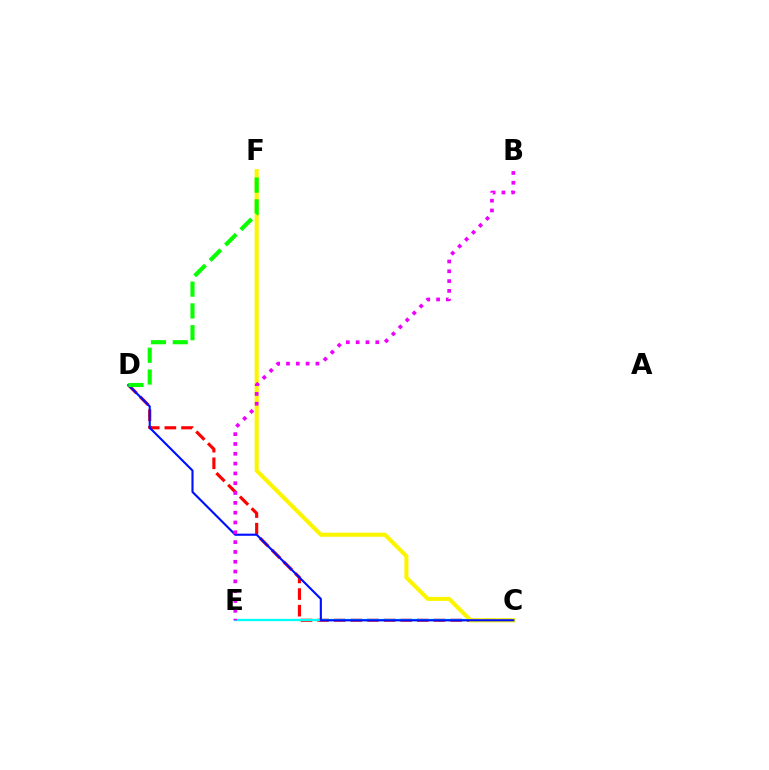{('C', 'D'): [{'color': '#ff0000', 'line_style': 'dashed', 'thickness': 2.26}, {'color': '#0010ff', 'line_style': 'solid', 'thickness': 1.54}], ('C', 'E'): [{'color': '#00fff6', 'line_style': 'solid', 'thickness': 1.65}], ('C', 'F'): [{'color': '#fcf500', 'line_style': 'solid', 'thickness': 2.93}], ('B', 'E'): [{'color': '#ee00ff', 'line_style': 'dotted', 'thickness': 2.67}], ('D', 'F'): [{'color': '#08ff00', 'line_style': 'dashed', 'thickness': 2.96}]}